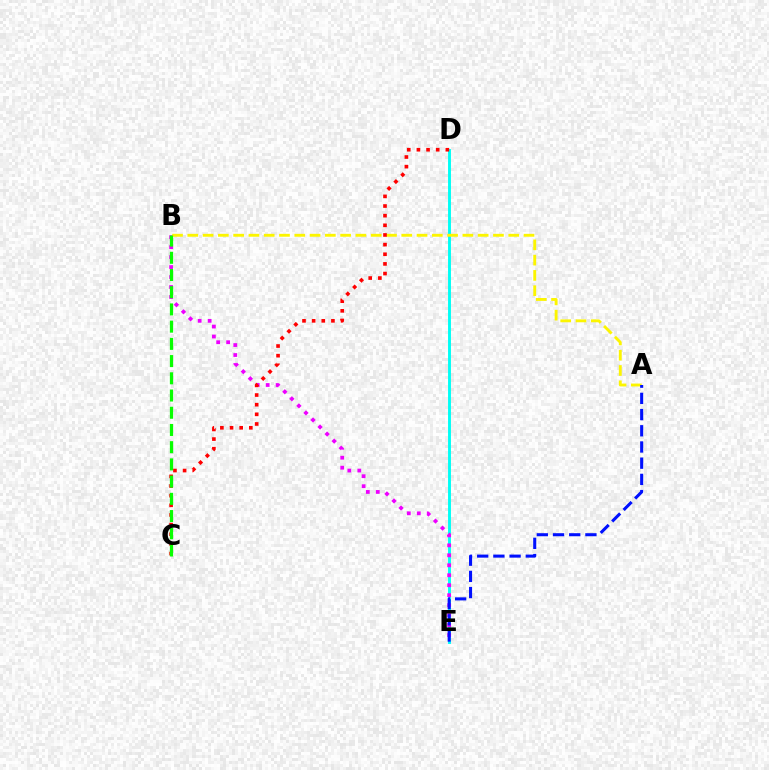{('D', 'E'): [{'color': '#00fff6', 'line_style': 'solid', 'thickness': 2.09}], ('B', 'E'): [{'color': '#ee00ff', 'line_style': 'dotted', 'thickness': 2.71}], ('A', 'B'): [{'color': '#fcf500', 'line_style': 'dashed', 'thickness': 2.08}], ('A', 'E'): [{'color': '#0010ff', 'line_style': 'dashed', 'thickness': 2.2}], ('C', 'D'): [{'color': '#ff0000', 'line_style': 'dotted', 'thickness': 2.62}], ('B', 'C'): [{'color': '#08ff00', 'line_style': 'dashed', 'thickness': 2.34}]}